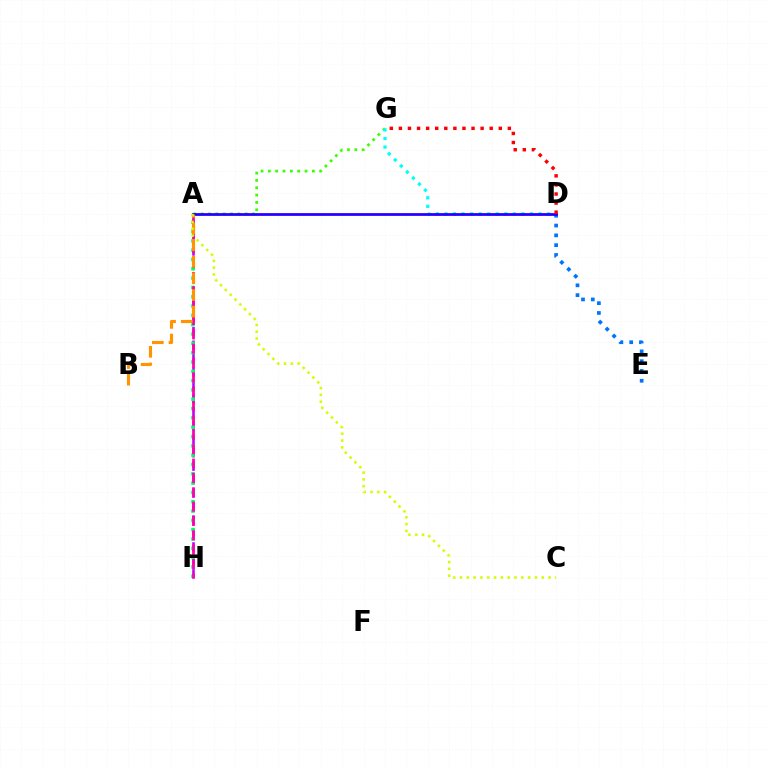{('A', 'G'): [{'color': '#3dff00', 'line_style': 'dotted', 'thickness': 1.99}], ('D', 'G'): [{'color': '#00fff6', 'line_style': 'dotted', 'thickness': 2.32}, {'color': '#ff0000', 'line_style': 'dotted', 'thickness': 2.47}], ('A', 'H'): [{'color': '#b900ff', 'line_style': 'dashed', 'thickness': 1.83}, {'color': '#00ff5c', 'line_style': 'dotted', 'thickness': 2.53}, {'color': '#ff00ac', 'line_style': 'dashed', 'thickness': 1.95}], ('D', 'E'): [{'color': '#0074ff', 'line_style': 'dotted', 'thickness': 2.66}], ('A', 'D'): [{'color': '#2500ff', 'line_style': 'solid', 'thickness': 1.99}], ('A', 'B'): [{'color': '#ff9400', 'line_style': 'dashed', 'thickness': 2.26}], ('A', 'C'): [{'color': '#d1ff00', 'line_style': 'dotted', 'thickness': 1.85}]}